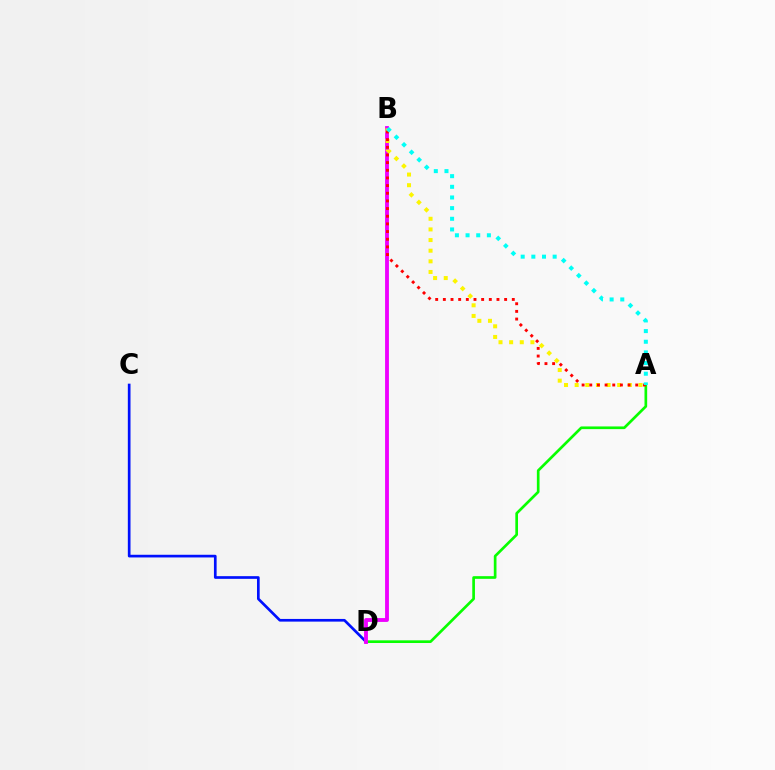{('C', 'D'): [{'color': '#0010ff', 'line_style': 'solid', 'thickness': 1.93}], ('A', 'D'): [{'color': '#08ff00', 'line_style': 'solid', 'thickness': 1.93}], ('B', 'D'): [{'color': '#ee00ff', 'line_style': 'solid', 'thickness': 2.77}], ('A', 'B'): [{'color': '#fcf500', 'line_style': 'dotted', 'thickness': 2.89}, {'color': '#ff0000', 'line_style': 'dotted', 'thickness': 2.08}, {'color': '#00fff6', 'line_style': 'dotted', 'thickness': 2.9}]}